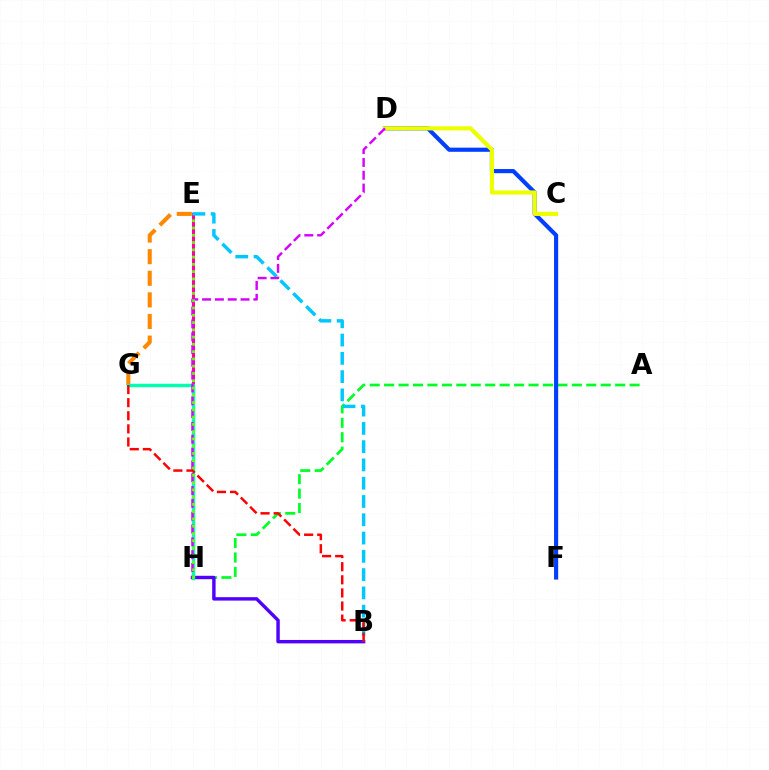{('E', 'H'): [{'color': '#ff00a0', 'line_style': 'solid', 'thickness': 2.22}, {'color': '#66ff00', 'line_style': 'dotted', 'thickness': 1.98}], ('A', 'H'): [{'color': '#00ff27', 'line_style': 'dashed', 'thickness': 1.96}], ('B', 'H'): [{'color': '#4f00ff', 'line_style': 'solid', 'thickness': 2.46}], ('D', 'F'): [{'color': '#003fff', 'line_style': 'solid', 'thickness': 2.98}], ('E', 'G'): [{'color': '#ff8800', 'line_style': 'dashed', 'thickness': 2.94}], ('B', 'E'): [{'color': '#00c7ff', 'line_style': 'dashed', 'thickness': 2.48}], ('G', 'H'): [{'color': '#00ffaf', 'line_style': 'solid', 'thickness': 2.47}], ('C', 'D'): [{'color': '#eeff00', 'line_style': 'solid', 'thickness': 2.99}], ('D', 'H'): [{'color': '#d600ff', 'line_style': 'dashed', 'thickness': 1.74}], ('B', 'G'): [{'color': '#ff0000', 'line_style': 'dashed', 'thickness': 1.78}]}